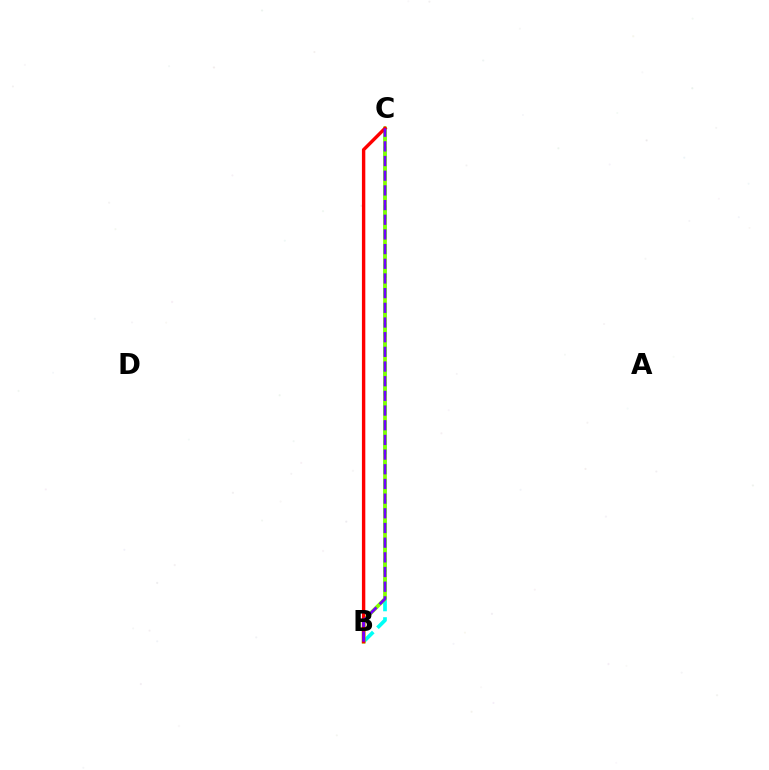{('B', 'C'): [{'color': '#00fff6', 'line_style': 'dashed', 'thickness': 2.66}, {'color': '#84ff00', 'line_style': 'solid', 'thickness': 2.7}, {'color': '#ff0000', 'line_style': 'solid', 'thickness': 2.44}, {'color': '#7200ff', 'line_style': 'dashed', 'thickness': 1.99}]}